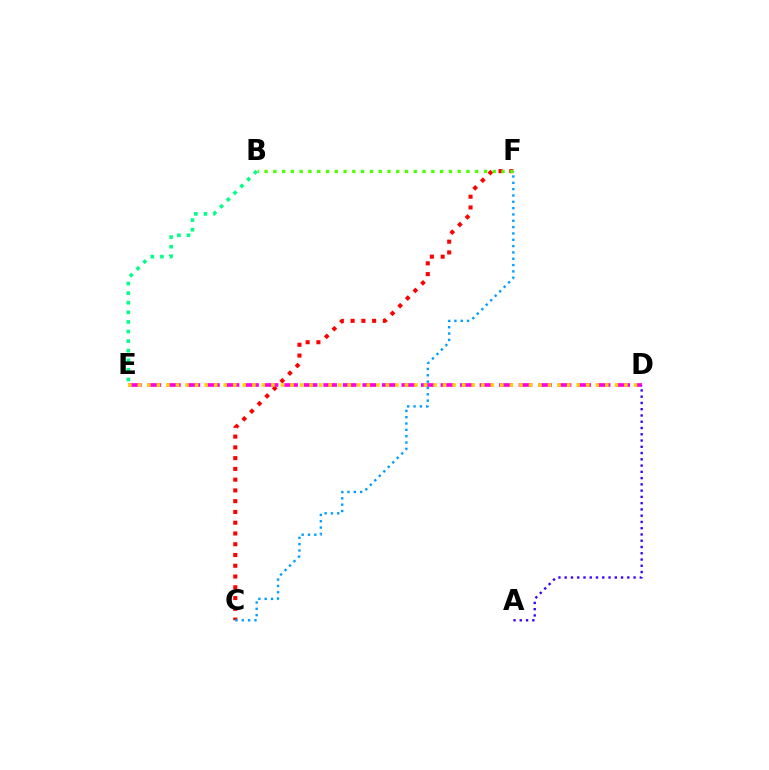{('C', 'F'): [{'color': '#ff0000', 'line_style': 'dotted', 'thickness': 2.92}, {'color': '#009eff', 'line_style': 'dotted', 'thickness': 1.72}], ('D', 'E'): [{'color': '#ff00ed', 'line_style': 'dashed', 'thickness': 2.65}, {'color': '#ffd500', 'line_style': 'dotted', 'thickness': 2.59}], ('B', 'F'): [{'color': '#4fff00', 'line_style': 'dotted', 'thickness': 2.38}], ('B', 'E'): [{'color': '#00ff86', 'line_style': 'dotted', 'thickness': 2.61}], ('A', 'D'): [{'color': '#3700ff', 'line_style': 'dotted', 'thickness': 1.7}]}